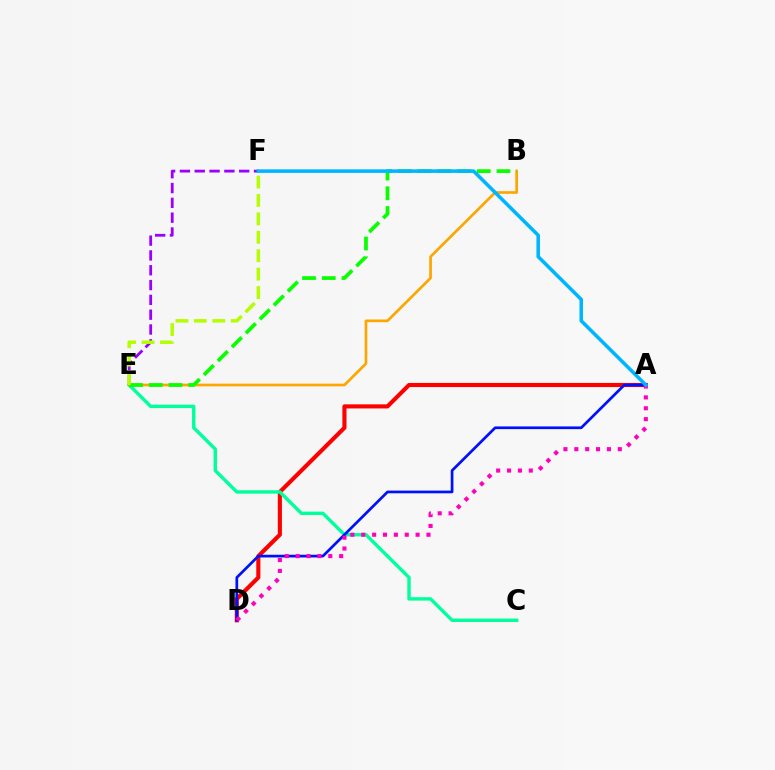{('A', 'D'): [{'color': '#ff0000', 'line_style': 'solid', 'thickness': 2.96}, {'color': '#0010ff', 'line_style': 'solid', 'thickness': 1.95}, {'color': '#ff00bd', 'line_style': 'dotted', 'thickness': 2.95}], ('C', 'E'): [{'color': '#00ff9d', 'line_style': 'solid', 'thickness': 2.45}], ('E', 'F'): [{'color': '#9b00ff', 'line_style': 'dashed', 'thickness': 2.01}, {'color': '#b3ff00', 'line_style': 'dashed', 'thickness': 2.5}], ('B', 'E'): [{'color': '#ffa500', 'line_style': 'solid', 'thickness': 1.93}, {'color': '#08ff00', 'line_style': 'dashed', 'thickness': 2.68}], ('A', 'F'): [{'color': '#00b5ff', 'line_style': 'solid', 'thickness': 2.56}]}